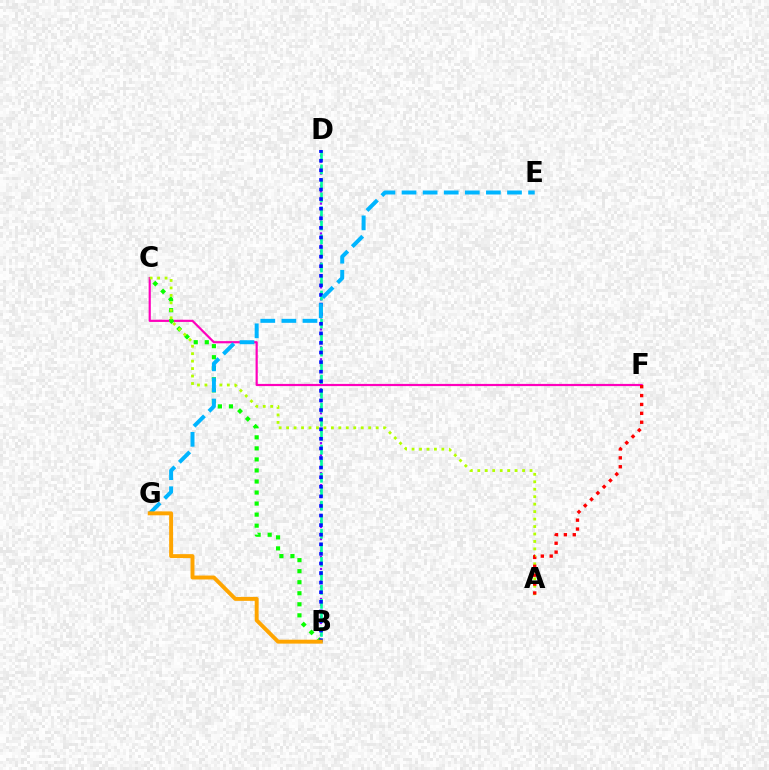{('B', 'D'): [{'color': '#9b00ff', 'line_style': 'dotted', 'thickness': 1.63}, {'color': '#00ff9d', 'line_style': 'dashed', 'thickness': 1.9}, {'color': '#0010ff', 'line_style': 'dotted', 'thickness': 2.61}], ('C', 'F'): [{'color': '#ff00bd', 'line_style': 'solid', 'thickness': 1.58}], ('B', 'C'): [{'color': '#08ff00', 'line_style': 'dotted', 'thickness': 3.0}], ('A', 'C'): [{'color': '#b3ff00', 'line_style': 'dotted', 'thickness': 2.03}], ('E', 'G'): [{'color': '#00b5ff', 'line_style': 'dashed', 'thickness': 2.87}], ('A', 'F'): [{'color': '#ff0000', 'line_style': 'dotted', 'thickness': 2.42}], ('B', 'G'): [{'color': '#ffa500', 'line_style': 'solid', 'thickness': 2.83}]}